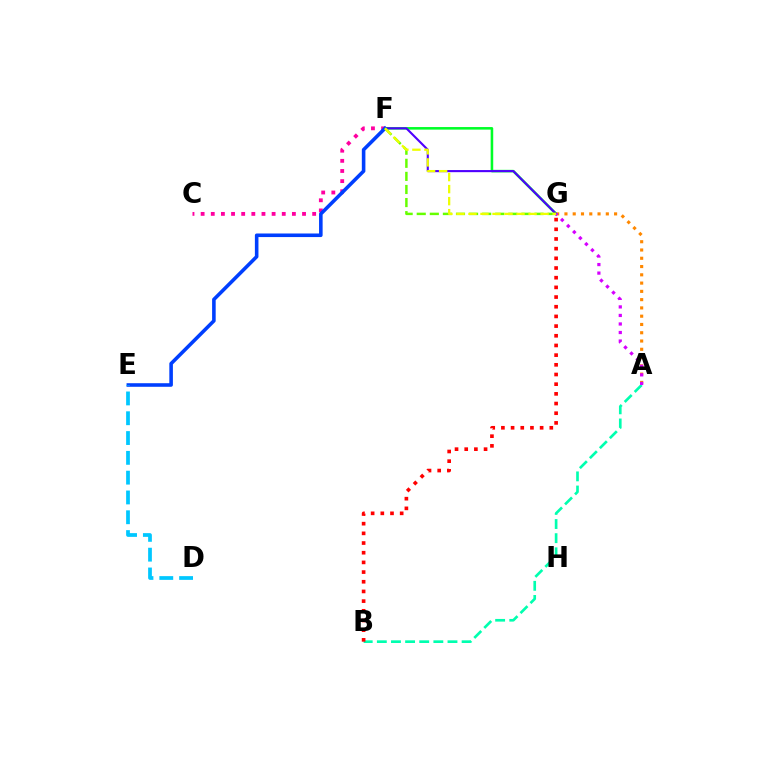{('A', 'G'): [{'color': '#ff8800', 'line_style': 'dotted', 'thickness': 2.25}, {'color': '#d600ff', 'line_style': 'dotted', 'thickness': 2.32}], ('F', 'G'): [{'color': '#00ff27', 'line_style': 'solid', 'thickness': 1.85}, {'color': '#4f00ff', 'line_style': 'solid', 'thickness': 1.52}, {'color': '#66ff00', 'line_style': 'dashed', 'thickness': 1.78}, {'color': '#eeff00', 'line_style': 'dashed', 'thickness': 1.63}], ('C', 'F'): [{'color': '#ff00a0', 'line_style': 'dotted', 'thickness': 2.75}], ('A', 'B'): [{'color': '#00ffaf', 'line_style': 'dashed', 'thickness': 1.92}], ('E', 'F'): [{'color': '#003fff', 'line_style': 'solid', 'thickness': 2.58}], ('B', 'G'): [{'color': '#ff0000', 'line_style': 'dotted', 'thickness': 2.63}], ('D', 'E'): [{'color': '#00c7ff', 'line_style': 'dashed', 'thickness': 2.69}]}